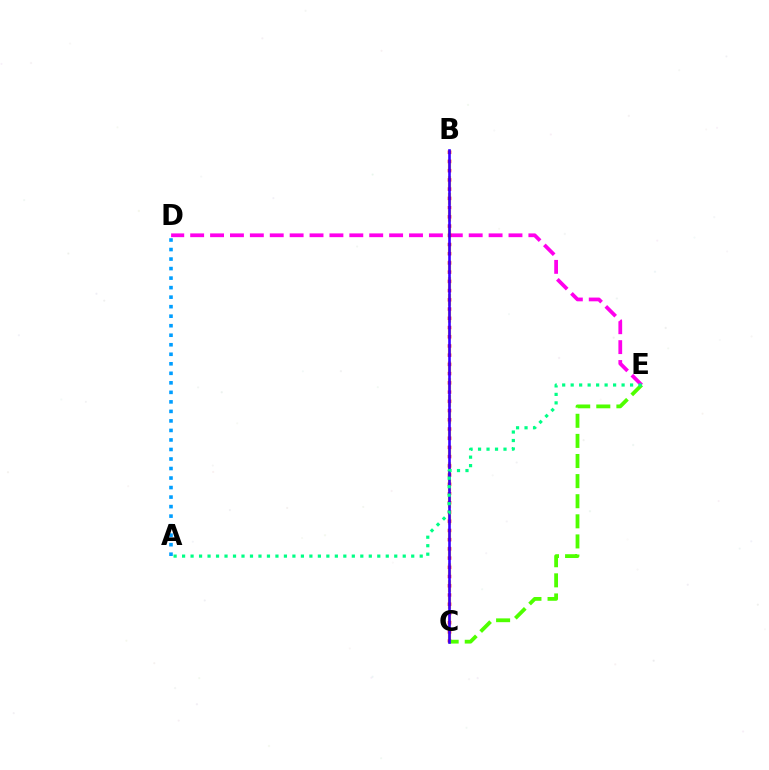{('D', 'E'): [{'color': '#ff00ed', 'line_style': 'dashed', 'thickness': 2.7}], ('A', 'D'): [{'color': '#009eff', 'line_style': 'dotted', 'thickness': 2.59}], ('B', 'C'): [{'color': '#ffd500', 'line_style': 'dashed', 'thickness': 2.29}, {'color': '#ff0000', 'line_style': 'dotted', 'thickness': 2.51}, {'color': '#3700ff', 'line_style': 'solid', 'thickness': 1.9}], ('C', 'E'): [{'color': '#4fff00', 'line_style': 'dashed', 'thickness': 2.73}], ('A', 'E'): [{'color': '#00ff86', 'line_style': 'dotted', 'thickness': 2.31}]}